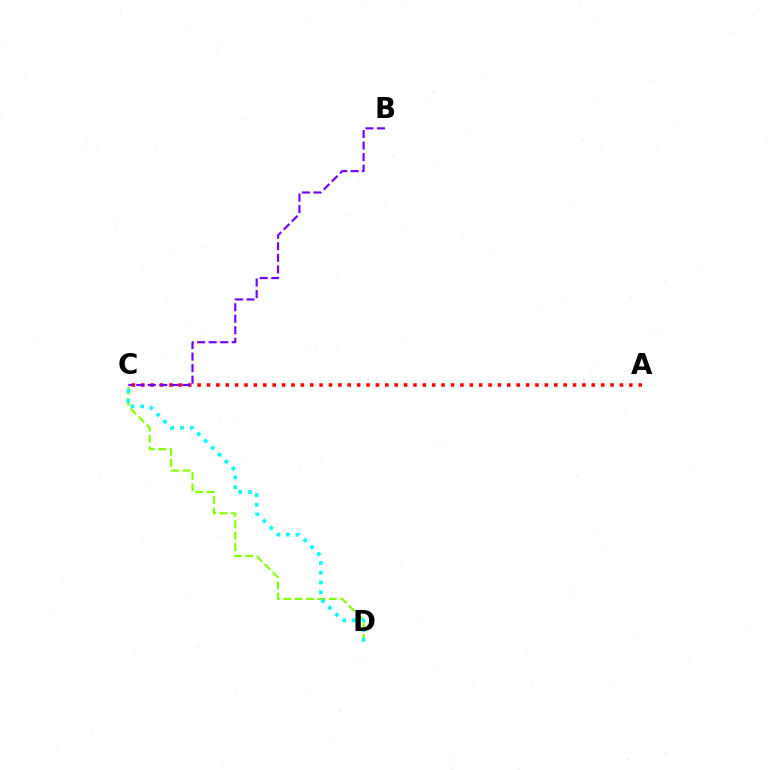{('A', 'C'): [{'color': '#ff0000', 'line_style': 'dotted', 'thickness': 2.55}], ('B', 'C'): [{'color': '#7200ff', 'line_style': 'dashed', 'thickness': 1.57}], ('C', 'D'): [{'color': '#84ff00', 'line_style': 'dashed', 'thickness': 1.55}, {'color': '#00fff6', 'line_style': 'dotted', 'thickness': 2.65}]}